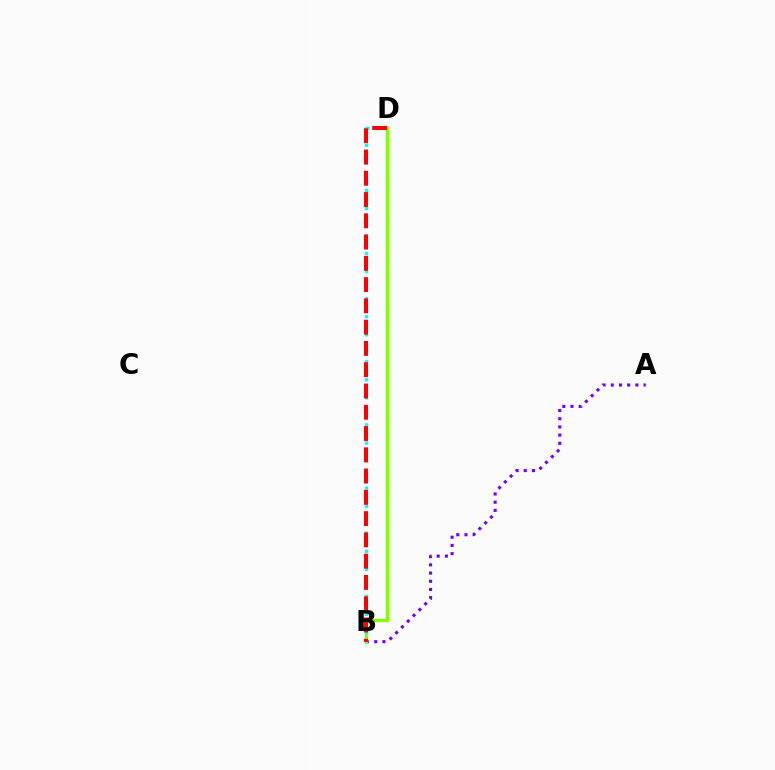{('A', 'B'): [{'color': '#7200ff', 'line_style': 'dotted', 'thickness': 2.23}], ('B', 'D'): [{'color': '#84ff00', 'line_style': 'solid', 'thickness': 2.46}, {'color': '#00fff6', 'line_style': 'dotted', 'thickness': 2.45}, {'color': '#ff0000', 'line_style': 'dashed', 'thickness': 2.89}]}